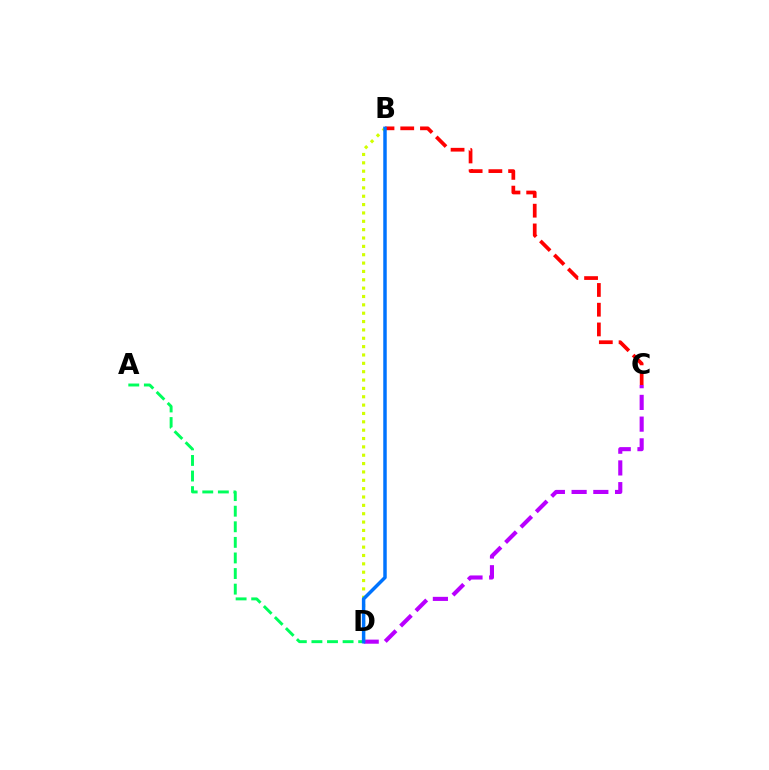{('A', 'D'): [{'color': '#00ff5c', 'line_style': 'dashed', 'thickness': 2.12}], ('C', 'D'): [{'color': '#b900ff', 'line_style': 'dashed', 'thickness': 2.95}], ('B', 'C'): [{'color': '#ff0000', 'line_style': 'dashed', 'thickness': 2.68}], ('B', 'D'): [{'color': '#d1ff00', 'line_style': 'dotted', 'thickness': 2.27}, {'color': '#0074ff', 'line_style': 'solid', 'thickness': 2.5}]}